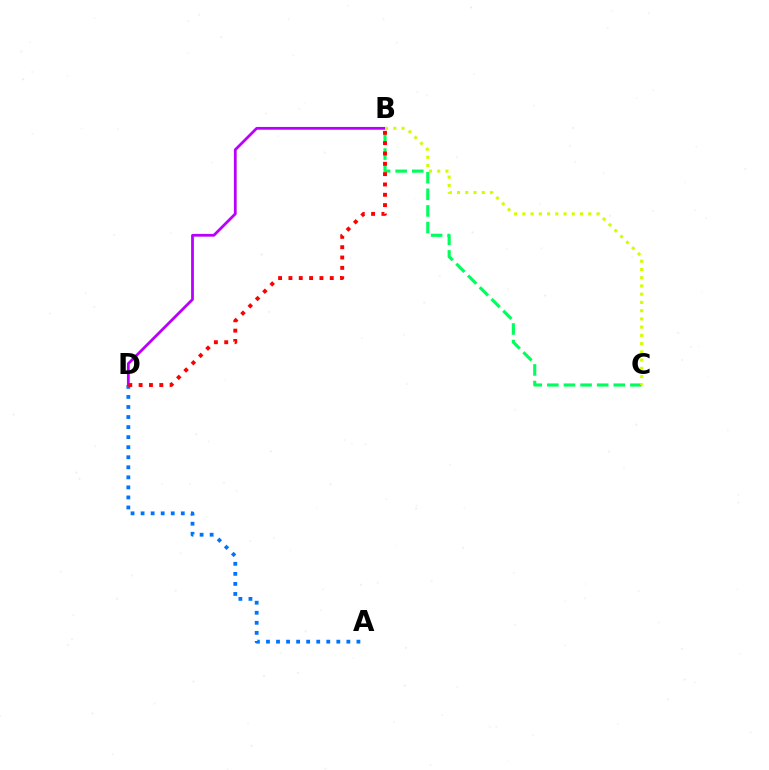{('A', 'D'): [{'color': '#0074ff', 'line_style': 'dotted', 'thickness': 2.73}], ('B', 'C'): [{'color': '#00ff5c', 'line_style': 'dashed', 'thickness': 2.26}, {'color': '#d1ff00', 'line_style': 'dotted', 'thickness': 2.24}], ('B', 'D'): [{'color': '#b900ff', 'line_style': 'solid', 'thickness': 2.0}, {'color': '#ff0000', 'line_style': 'dotted', 'thickness': 2.81}]}